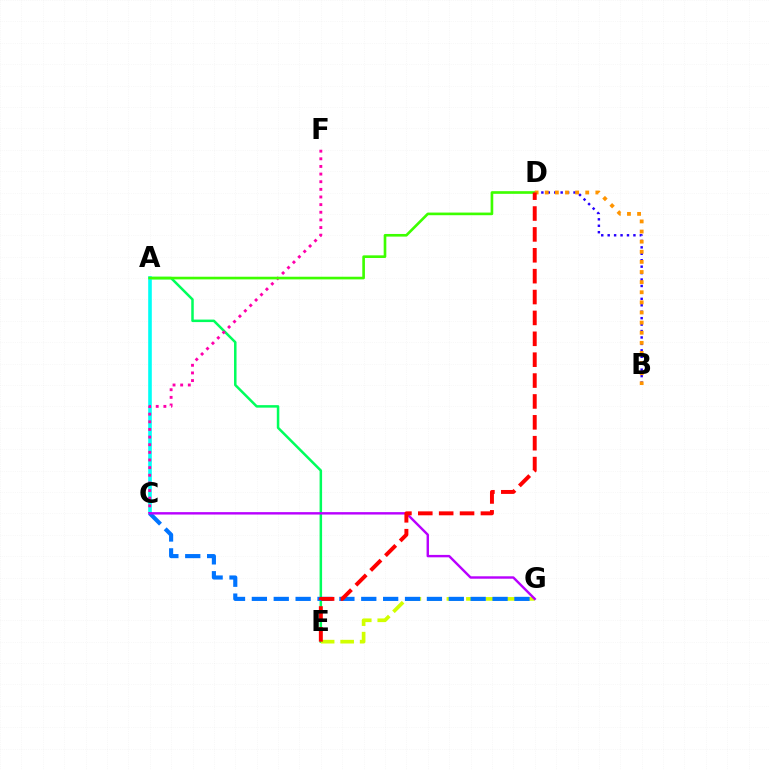{('A', 'E'): [{'color': '#00ff5c', 'line_style': 'solid', 'thickness': 1.81}], ('A', 'C'): [{'color': '#00fff6', 'line_style': 'solid', 'thickness': 2.6}], ('E', 'G'): [{'color': '#d1ff00', 'line_style': 'dashed', 'thickness': 2.65}], ('C', 'F'): [{'color': '#ff00ac', 'line_style': 'dotted', 'thickness': 2.07}], ('B', 'D'): [{'color': '#2500ff', 'line_style': 'dotted', 'thickness': 1.75}, {'color': '#ff9400', 'line_style': 'dotted', 'thickness': 2.75}], ('C', 'G'): [{'color': '#0074ff', 'line_style': 'dashed', 'thickness': 2.97}, {'color': '#b900ff', 'line_style': 'solid', 'thickness': 1.74}], ('A', 'D'): [{'color': '#3dff00', 'line_style': 'solid', 'thickness': 1.9}], ('D', 'E'): [{'color': '#ff0000', 'line_style': 'dashed', 'thickness': 2.84}]}